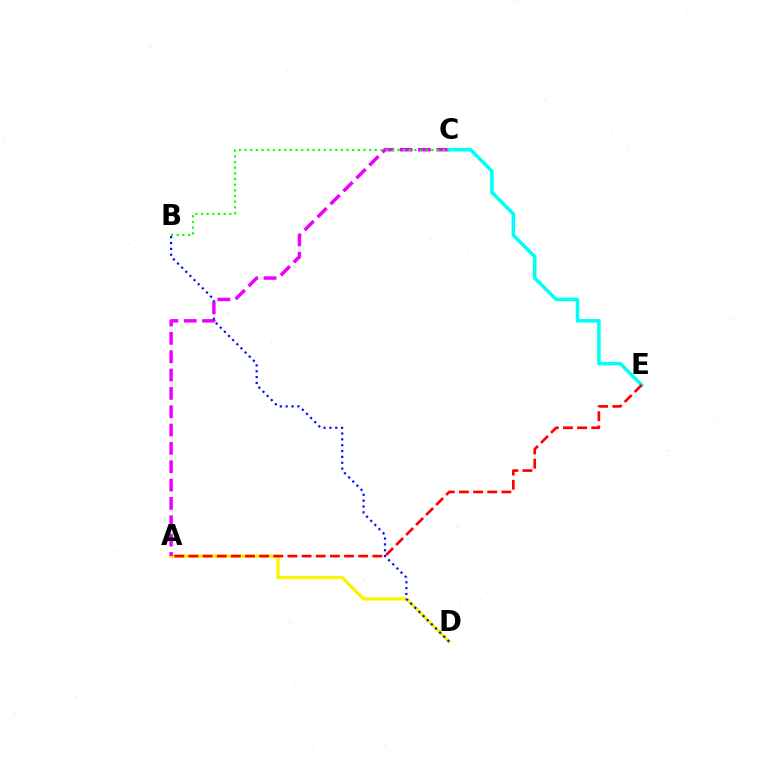{('A', 'D'): [{'color': '#fcf500', 'line_style': 'solid', 'thickness': 2.38}], ('B', 'D'): [{'color': '#0010ff', 'line_style': 'dotted', 'thickness': 1.59}], ('A', 'C'): [{'color': '#ee00ff', 'line_style': 'dashed', 'thickness': 2.49}], ('B', 'C'): [{'color': '#08ff00', 'line_style': 'dotted', 'thickness': 1.54}], ('C', 'E'): [{'color': '#00fff6', 'line_style': 'solid', 'thickness': 2.55}], ('A', 'E'): [{'color': '#ff0000', 'line_style': 'dashed', 'thickness': 1.92}]}